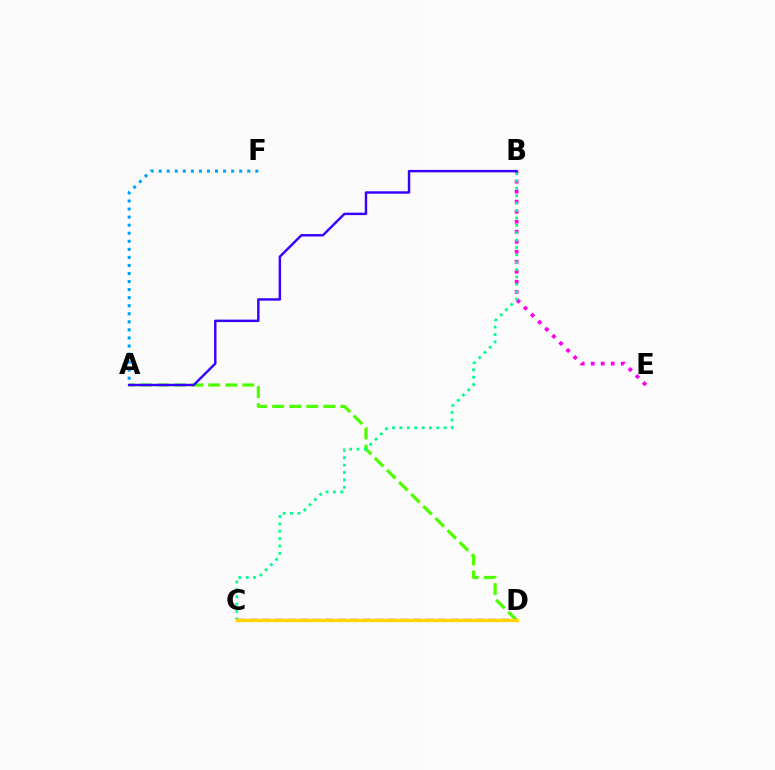{('C', 'D'): [{'color': '#ff0000', 'line_style': 'dashed', 'thickness': 1.7}, {'color': '#ffd500', 'line_style': 'solid', 'thickness': 2.35}], ('A', 'F'): [{'color': '#009eff', 'line_style': 'dotted', 'thickness': 2.19}], ('A', 'D'): [{'color': '#4fff00', 'line_style': 'dashed', 'thickness': 2.32}], ('B', 'E'): [{'color': '#ff00ed', 'line_style': 'dotted', 'thickness': 2.72}], ('B', 'C'): [{'color': '#00ff86', 'line_style': 'dotted', 'thickness': 2.01}], ('A', 'B'): [{'color': '#3700ff', 'line_style': 'solid', 'thickness': 1.75}]}